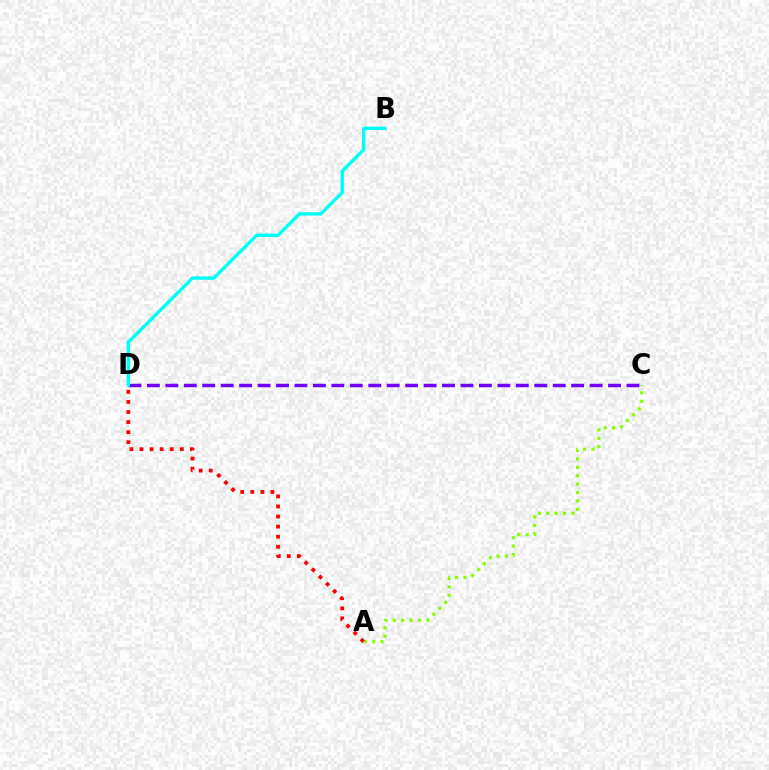{('A', 'C'): [{'color': '#84ff00', 'line_style': 'dotted', 'thickness': 2.28}], ('C', 'D'): [{'color': '#7200ff', 'line_style': 'dashed', 'thickness': 2.51}], ('B', 'D'): [{'color': '#00fff6', 'line_style': 'solid', 'thickness': 2.42}], ('A', 'D'): [{'color': '#ff0000', 'line_style': 'dotted', 'thickness': 2.74}]}